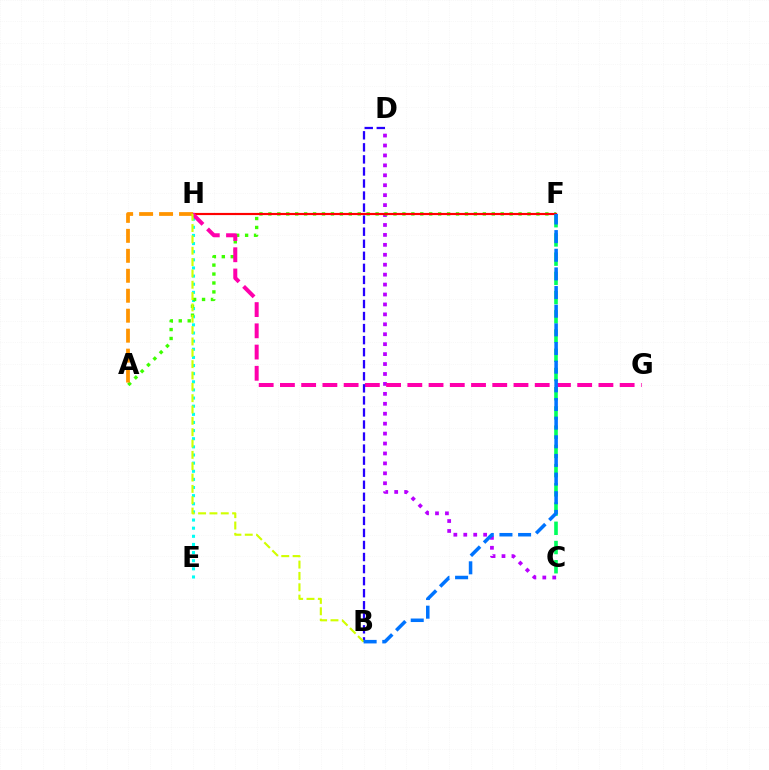{('C', 'F'): [{'color': '#00ff5c', 'line_style': 'dashed', 'thickness': 2.61}], ('E', 'H'): [{'color': '#00fff6', 'line_style': 'dotted', 'thickness': 2.21}], ('C', 'D'): [{'color': '#b900ff', 'line_style': 'dotted', 'thickness': 2.7}], ('A', 'F'): [{'color': '#3dff00', 'line_style': 'dotted', 'thickness': 2.43}], ('F', 'H'): [{'color': '#ff0000', 'line_style': 'solid', 'thickness': 1.56}], ('G', 'H'): [{'color': '#ff00ac', 'line_style': 'dashed', 'thickness': 2.88}], ('B', 'D'): [{'color': '#2500ff', 'line_style': 'dashed', 'thickness': 1.64}], ('A', 'H'): [{'color': '#ff9400', 'line_style': 'dashed', 'thickness': 2.71}], ('B', 'H'): [{'color': '#d1ff00', 'line_style': 'dashed', 'thickness': 1.54}], ('B', 'F'): [{'color': '#0074ff', 'line_style': 'dashed', 'thickness': 2.53}]}